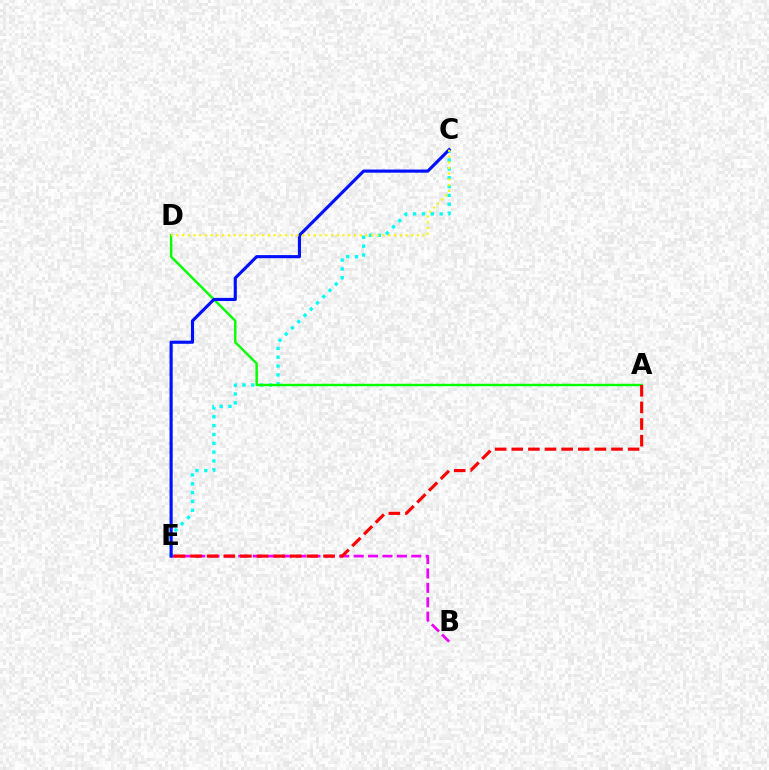{('B', 'E'): [{'color': '#ee00ff', 'line_style': 'dashed', 'thickness': 1.96}], ('C', 'E'): [{'color': '#00fff6', 'line_style': 'dotted', 'thickness': 2.4}, {'color': '#0010ff', 'line_style': 'solid', 'thickness': 2.26}], ('A', 'D'): [{'color': '#08ff00', 'line_style': 'solid', 'thickness': 1.75}], ('A', 'E'): [{'color': '#ff0000', 'line_style': 'dashed', 'thickness': 2.26}], ('C', 'D'): [{'color': '#fcf500', 'line_style': 'dotted', 'thickness': 1.56}]}